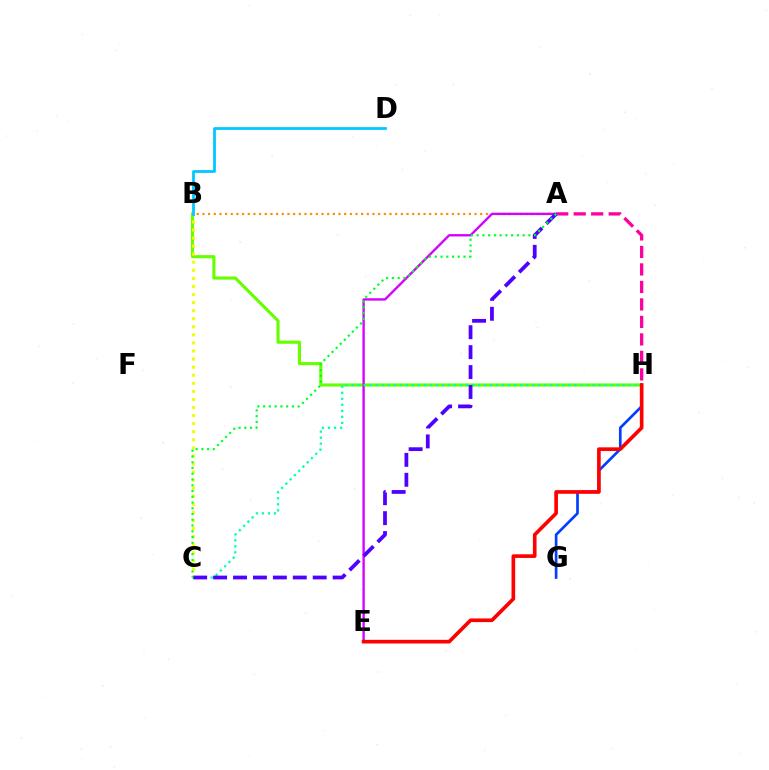{('A', 'H'): [{'color': '#ff00a0', 'line_style': 'dashed', 'thickness': 2.38}], ('B', 'H'): [{'color': '#66ff00', 'line_style': 'solid', 'thickness': 2.24}], ('B', 'C'): [{'color': '#eeff00', 'line_style': 'dotted', 'thickness': 2.19}], ('A', 'B'): [{'color': '#ff8800', 'line_style': 'dotted', 'thickness': 1.54}], ('G', 'H'): [{'color': '#003fff', 'line_style': 'solid', 'thickness': 1.92}], ('A', 'E'): [{'color': '#d600ff', 'line_style': 'solid', 'thickness': 1.7}], ('C', 'H'): [{'color': '#00ffaf', 'line_style': 'dotted', 'thickness': 1.64}], ('E', 'H'): [{'color': '#ff0000', 'line_style': 'solid', 'thickness': 2.63}], ('A', 'C'): [{'color': '#4f00ff', 'line_style': 'dashed', 'thickness': 2.71}, {'color': '#00ff27', 'line_style': 'dotted', 'thickness': 1.56}], ('B', 'D'): [{'color': '#00c7ff', 'line_style': 'solid', 'thickness': 1.99}]}